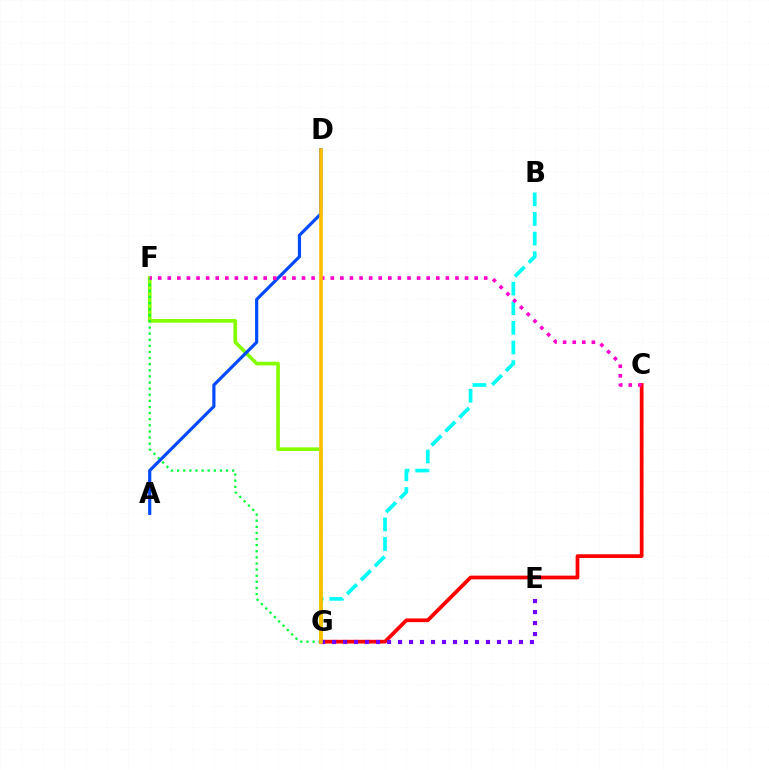{('B', 'G'): [{'color': '#00fff6', 'line_style': 'dashed', 'thickness': 2.67}], ('F', 'G'): [{'color': '#84ff00', 'line_style': 'solid', 'thickness': 2.63}, {'color': '#00ff39', 'line_style': 'dotted', 'thickness': 1.66}], ('C', 'G'): [{'color': '#ff0000', 'line_style': 'solid', 'thickness': 2.69}], ('A', 'D'): [{'color': '#004bff', 'line_style': 'solid', 'thickness': 2.29}], ('C', 'F'): [{'color': '#ff00cf', 'line_style': 'dotted', 'thickness': 2.61}], ('E', 'G'): [{'color': '#7200ff', 'line_style': 'dotted', 'thickness': 2.99}], ('D', 'G'): [{'color': '#ffbd00', 'line_style': 'solid', 'thickness': 2.56}]}